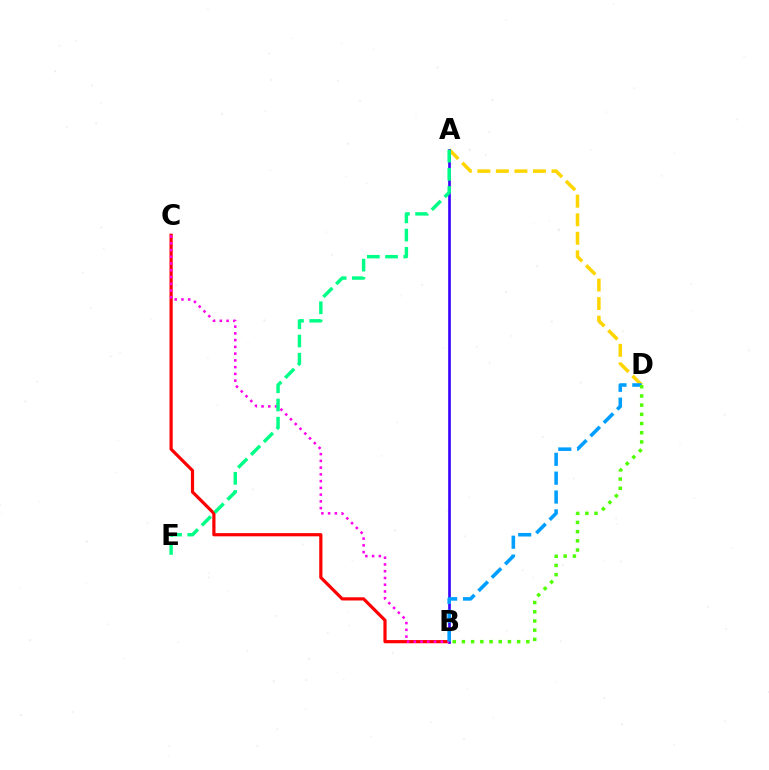{('A', 'D'): [{'color': '#ffd500', 'line_style': 'dashed', 'thickness': 2.52}], ('B', 'C'): [{'color': '#ff0000', 'line_style': 'solid', 'thickness': 2.3}, {'color': '#ff00ed', 'line_style': 'dotted', 'thickness': 1.83}], ('A', 'B'): [{'color': '#3700ff', 'line_style': 'solid', 'thickness': 1.9}], ('B', 'D'): [{'color': '#009eff', 'line_style': 'dashed', 'thickness': 2.56}, {'color': '#4fff00', 'line_style': 'dotted', 'thickness': 2.5}], ('A', 'E'): [{'color': '#00ff86', 'line_style': 'dashed', 'thickness': 2.47}]}